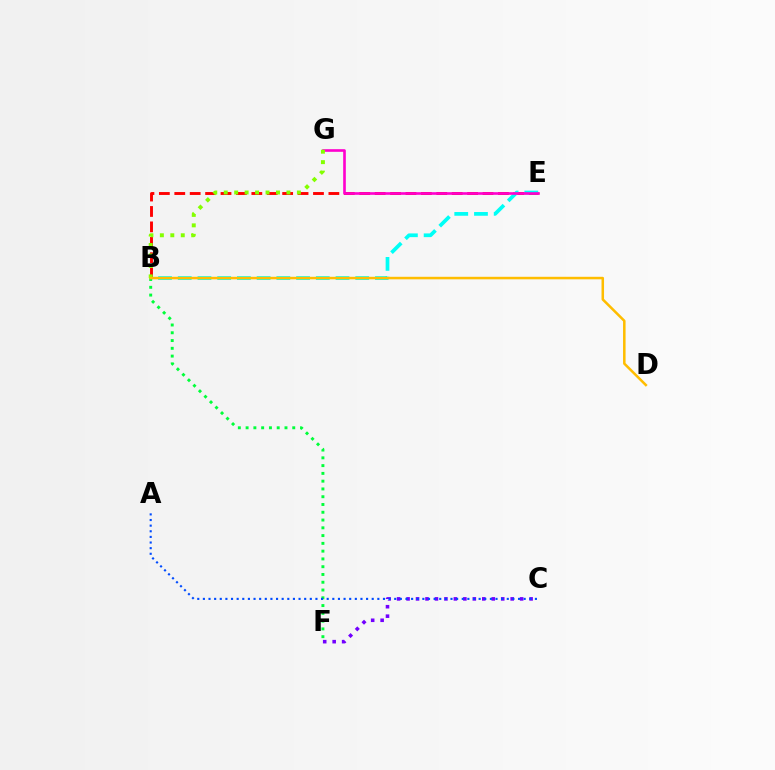{('B', 'E'): [{'color': '#ff0000', 'line_style': 'dashed', 'thickness': 2.09}, {'color': '#00fff6', 'line_style': 'dashed', 'thickness': 2.68}], ('C', 'F'): [{'color': '#7200ff', 'line_style': 'dotted', 'thickness': 2.57}], ('E', 'G'): [{'color': '#ff00cf', 'line_style': 'solid', 'thickness': 1.89}], ('B', 'F'): [{'color': '#00ff39', 'line_style': 'dotted', 'thickness': 2.11}], ('B', 'G'): [{'color': '#84ff00', 'line_style': 'dotted', 'thickness': 2.84}], ('A', 'C'): [{'color': '#004bff', 'line_style': 'dotted', 'thickness': 1.53}], ('B', 'D'): [{'color': '#ffbd00', 'line_style': 'solid', 'thickness': 1.81}]}